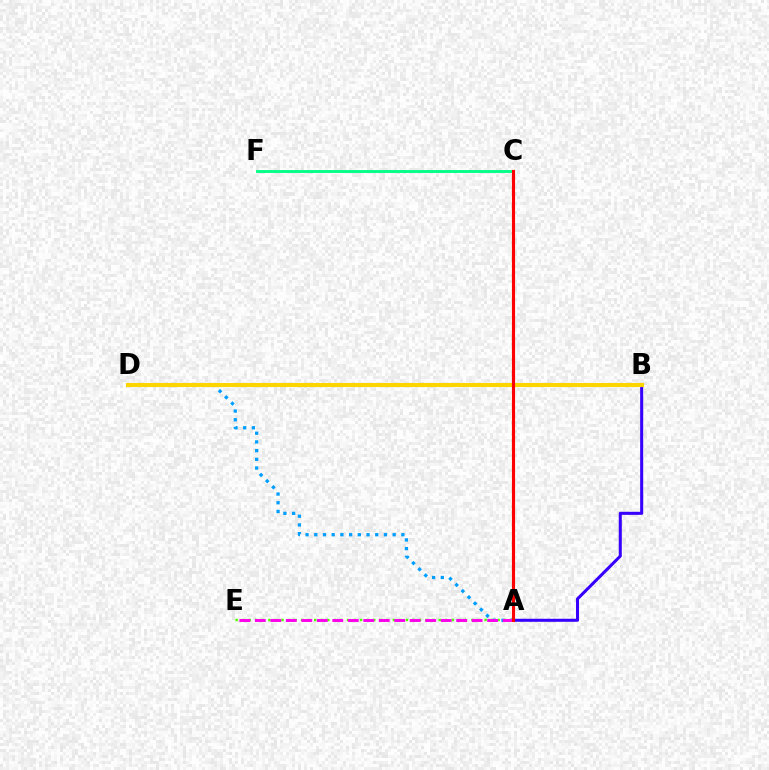{('A', 'B'): [{'color': '#3700ff', 'line_style': 'solid', 'thickness': 2.19}], ('A', 'D'): [{'color': '#009eff', 'line_style': 'dotted', 'thickness': 2.37}], ('A', 'E'): [{'color': '#4fff00', 'line_style': 'dotted', 'thickness': 1.78}, {'color': '#ff00ed', 'line_style': 'dashed', 'thickness': 2.1}], ('B', 'D'): [{'color': '#ffd500', 'line_style': 'solid', 'thickness': 2.97}], ('C', 'F'): [{'color': '#00ff86', 'line_style': 'solid', 'thickness': 2.06}], ('A', 'C'): [{'color': '#ff0000', 'line_style': 'solid', 'thickness': 2.25}]}